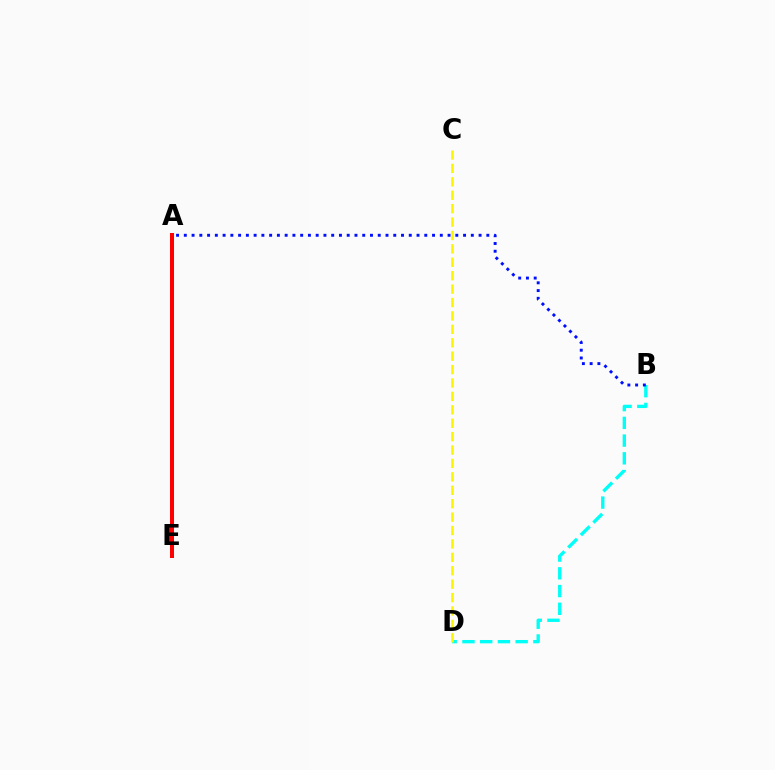{('A', 'E'): [{'color': '#ee00ff', 'line_style': 'solid', 'thickness': 2.89}, {'color': '#08ff00', 'line_style': 'dashed', 'thickness': 1.79}, {'color': '#ff0000', 'line_style': 'solid', 'thickness': 2.88}], ('B', 'D'): [{'color': '#00fff6', 'line_style': 'dashed', 'thickness': 2.41}], ('A', 'B'): [{'color': '#0010ff', 'line_style': 'dotted', 'thickness': 2.11}], ('C', 'D'): [{'color': '#fcf500', 'line_style': 'dashed', 'thickness': 1.82}]}